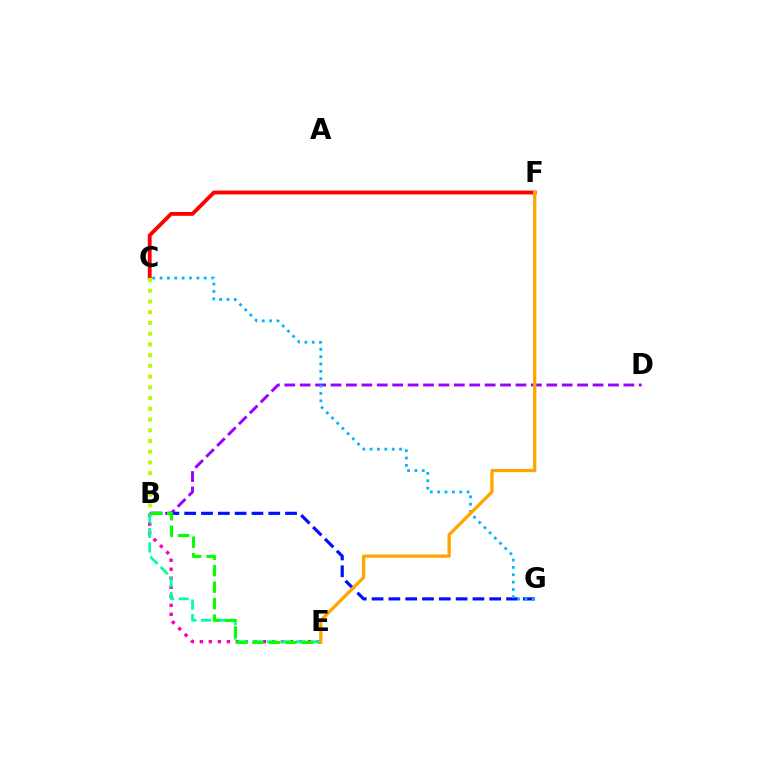{('B', 'G'): [{'color': '#0010ff', 'line_style': 'dashed', 'thickness': 2.28}], ('B', 'E'): [{'color': '#ff00bd', 'line_style': 'dotted', 'thickness': 2.45}, {'color': '#00ff9d', 'line_style': 'dashed', 'thickness': 1.98}, {'color': '#08ff00', 'line_style': 'dashed', 'thickness': 2.24}], ('B', 'D'): [{'color': '#9b00ff', 'line_style': 'dashed', 'thickness': 2.09}], ('C', 'F'): [{'color': '#ff0000', 'line_style': 'solid', 'thickness': 2.76}], ('C', 'G'): [{'color': '#00b5ff', 'line_style': 'dotted', 'thickness': 2.0}], ('E', 'F'): [{'color': '#ffa500', 'line_style': 'solid', 'thickness': 2.36}], ('B', 'C'): [{'color': '#b3ff00', 'line_style': 'dotted', 'thickness': 2.92}]}